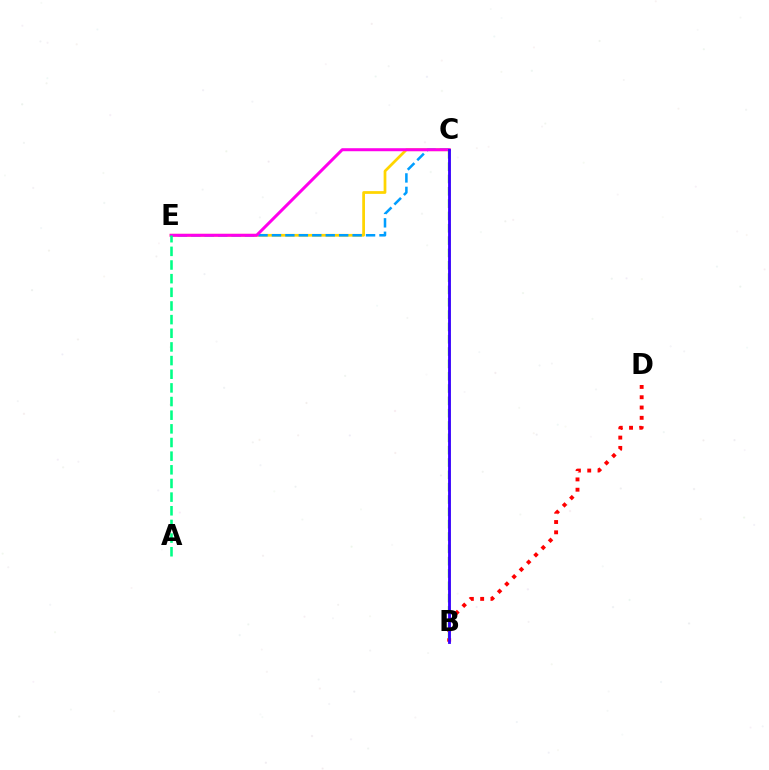{('C', 'E'): [{'color': '#ffd500', 'line_style': 'solid', 'thickness': 1.98}, {'color': '#009eff', 'line_style': 'dashed', 'thickness': 1.83}, {'color': '#ff00ed', 'line_style': 'solid', 'thickness': 2.17}], ('B', 'D'): [{'color': '#ff0000', 'line_style': 'dotted', 'thickness': 2.8}], ('A', 'E'): [{'color': '#00ff86', 'line_style': 'dashed', 'thickness': 1.85}], ('B', 'C'): [{'color': '#4fff00', 'line_style': 'dashed', 'thickness': 1.67}, {'color': '#3700ff', 'line_style': 'solid', 'thickness': 2.04}]}